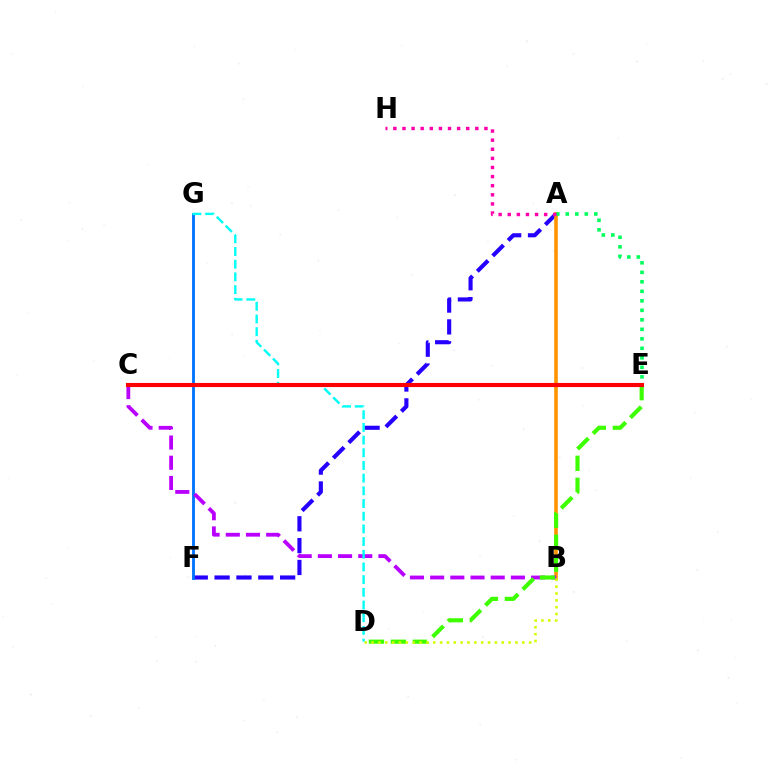{('A', 'F'): [{'color': '#2500ff', 'line_style': 'dashed', 'thickness': 2.97}], ('F', 'G'): [{'color': '#0074ff', 'line_style': 'solid', 'thickness': 2.05}], ('A', 'B'): [{'color': '#ff9400', 'line_style': 'solid', 'thickness': 2.59}], ('B', 'C'): [{'color': '#b900ff', 'line_style': 'dashed', 'thickness': 2.74}], ('A', 'E'): [{'color': '#00ff5c', 'line_style': 'dotted', 'thickness': 2.58}], ('A', 'H'): [{'color': '#ff00ac', 'line_style': 'dotted', 'thickness': 2.47}], ('D', 'E'): [{'color': '#3dff00', 'line_style': 'dashed', 'thickness': 2.98}], ('D', 'G'): [{'color': '#00fff6', 'line_style': 'dashed', 'thickness': 1.72}], ('B', 'D'): [{'color': '#d1ff00', 'line_style': 'dotted', 'thickness': 1.86}], ('C', 'E'): [{'color': '#ff0000', 'line_style': 'solid', 'thickness': 2.97}]}